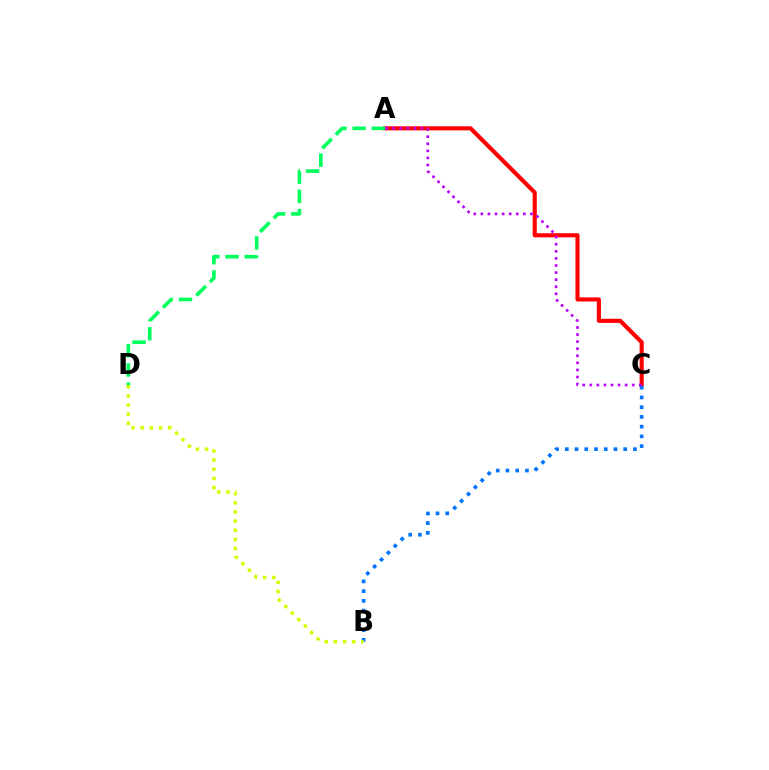{('A', 'C'): [{'color': '#ff0000', 'line_style': 'solid', 'thickness': 2.96}, {'color': '#b900ff', 'line_style': 'dotted', 'thickness': 1.92}], ('B', 'C'): [{'color': '#0074ff', 'line_style': 'dotted', 'thickness': 2.65}], ('B', 'D'): [{'color': '#d1ff00', 'line_style': 'dotted', 'thickness': 2.49}], ('A', 'D'): [{'color': '#00ff5c', 'line_style': 'dashed', 'thickness': 2.61}]}